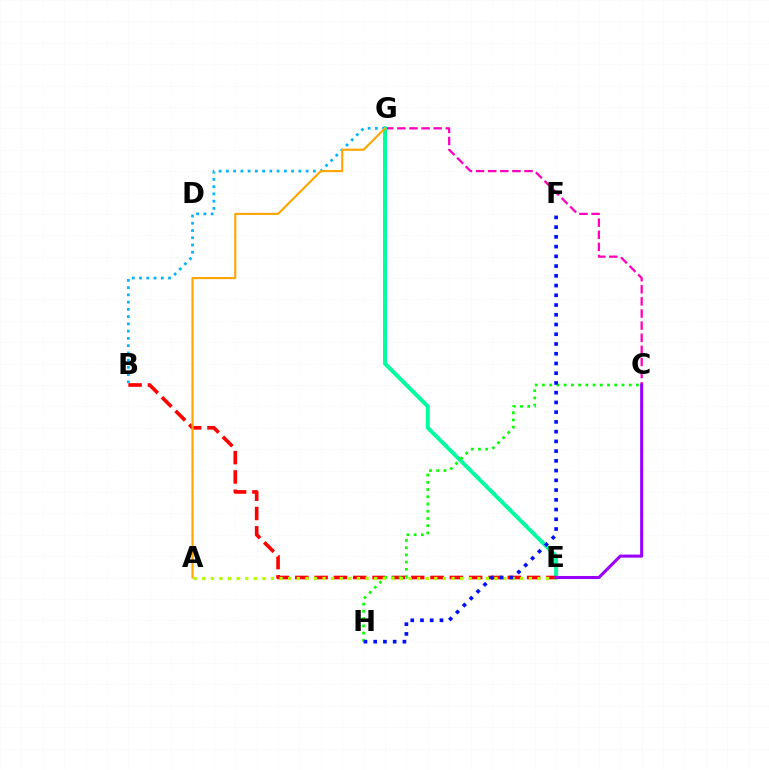{('C', 'G'): [{'color': '#ff00bd', 'line_style': 'dashed', 'thickness': 1.65}], ('E', 'G'): [{'color': '#00ff9d', 'line_style': 'solid', 'thickness': 2.86}], ('B', 'G'): [{'color': '#00b5ff', 'line_style': 'dotted', 'thickness': 1.97}], ('B', 'E'): [{'color': '#ff0000', 'line_style': 'dashed', 'thickness': 2.62}], ('C', 'H'): [{'color': '#08ff00', 'line_style': 'dotted', 'thickness': 1.96}], ('A', 'E'): [{'color': '#b3ff00', 'line_style': 'dotted', 'thickness': 2.34}], ('F', 'H'): [{'color': '#0010ff', 'line_style': 'dotted', 'thickness': 2.65}], ('C', 'E'): [{'color': '#9b00ff', 'line_style': 'solid', 'thickness': 2.2}], ('A', 'G'): [{'color': '#ffa500', 'line_style': 'solid', 'thickness': 1.52}]}